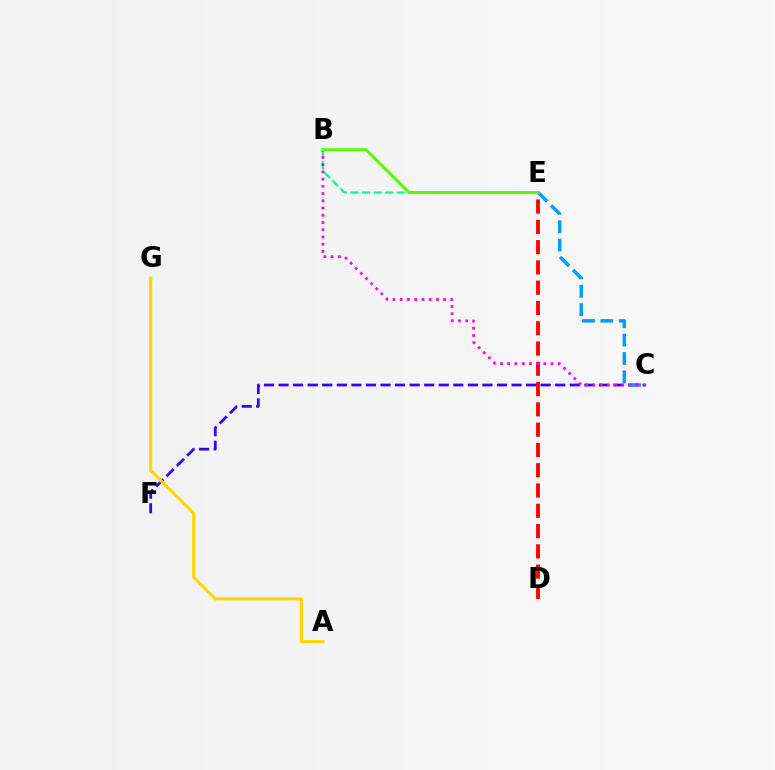{('D', 'E'): [{'color': '#ff0000', 'line_style': 'dashed', 'thickness': 2.76}], ('C', 'F'): [{'color': '#3700ff', 'line_style': 'dashed', 'thickness': 1.98}], ('B', 'E'): [{'color': '#00ff86', 'line_style': 'dashed', 'thickness': 1.57}, {'color': '#4fff00', 'line_style': 'solid', 'thickness': 2.1}], ('C', 'E'): [{'color': '#009eff', 'line_style': 'dashed', 'thickness': 2.5}], ('B', 'C'): [{'color': '#ff00ed', 'line_style': 'dotted', 'thickness': 1.96}], ('A', 'G'): [{'color': '#ffd500', 'line_style': 'solid', 'thickness': 2.2}]}